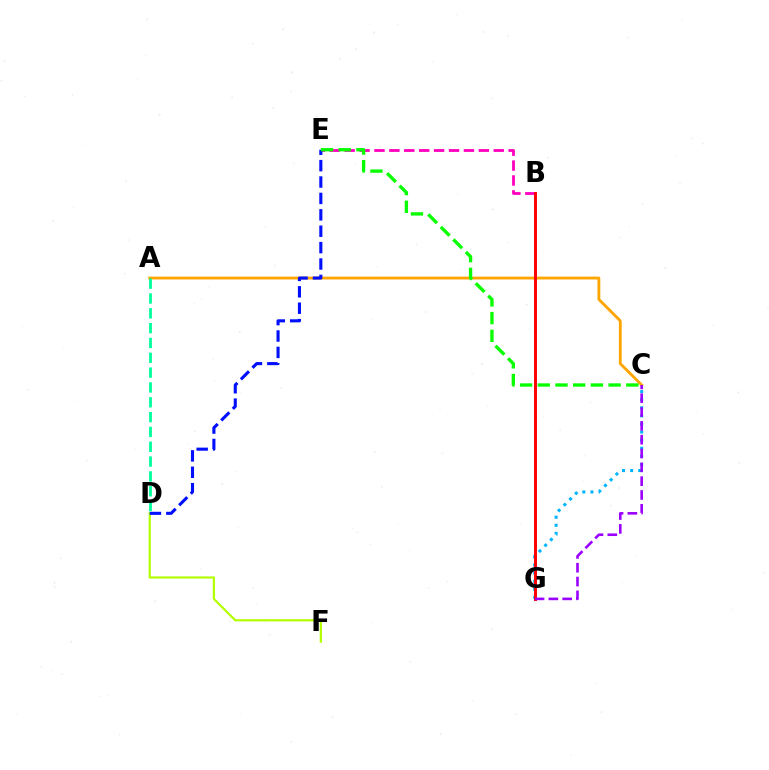{('B', 'E'): [{'color': '#ff00bd', 'line_style': 'dashed', 'thickness': 2.03}], ('A', 'C'): [{'color': '#ffa500', 'line_style': 'solid', 'thickness': 2.04}], ('C', 'G'): [{'color': '#00b5ff', 'line_style': 'dotted', 'thickness': 2.2}, {'color': '#9b00ff', 'line_style': 'dashed', 'thickness': 1.88}], ('B', 'G'): [{'color': '#ff0000', 'line_style': 'solid', 'thickness': 2.13}], ('D', 'F'): [{'color': '#b3ff00', 'line_style': 'solid', 'thickness': 1.58}], ('D', 'E'): [{'color': '#0010ff', 'line_style': 'dashed', 'thickness': 2.23}], ('C', 'E'): [{'color': '#08ff00', 'line_style': 'dashed', 'thickness': 2.4}], ('A', 'D'): [{'color': '#00ff9d', 'line_style': 'dashed', 'thickness': 2.01}]}